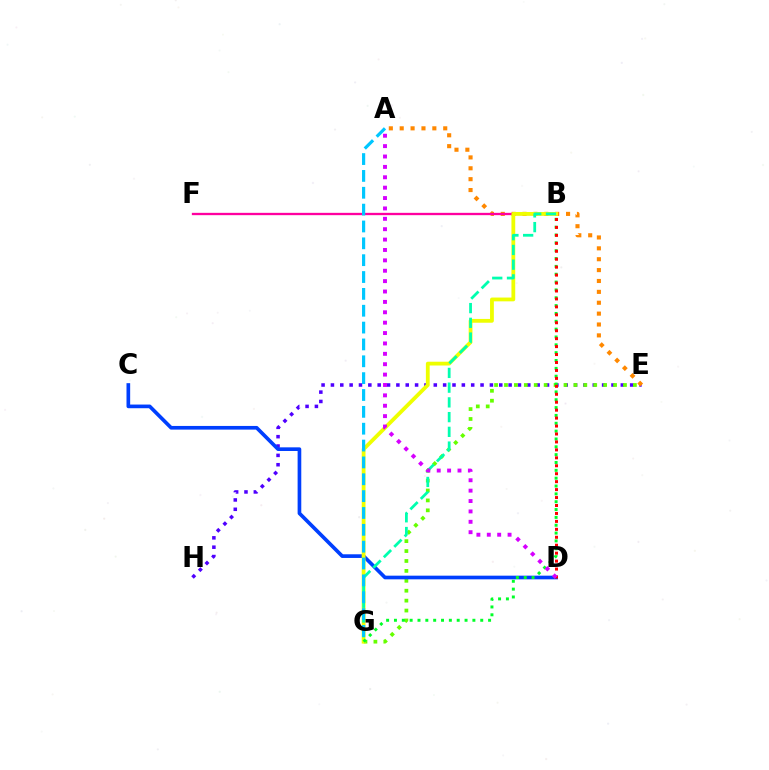{('E', 'H'): [{'color': '#4f00ff', 'line_style': 'dotted', 'thickness': 2.54}], ('E', 'G'): [{'color': '#66ff00', 'line_style': 'dotted', 'thickness': 2.69}], ('A', 'E'): [{'color': '#ff8800', 'line_style': 'dotted', 'thickness': 2.96}], ('C', 'D'): [{'color': '#003fff', 'line_style': 'solid', 'thickness': 2.64}], ('B', 'F'): [{'color': '#ff00a0', 'line_style': 'solid', 'thickness': 1.67}], ('B', 'G'): [{'color': '#eeff00', 'line_style': 'solid', 'thickness': 2.73}, {'color': '#00ff27', 'line_style': 'dotted', 'thickness': 2.13}, {'color': '#00ffaf', 'line_style': 'dashed', 'thickness': 2.0}], ('B', 'D'): [{'color': '#ff0000', 'line_style': 'dotted', 'thickness': 2.16}], ('A', 'D'): [{'color': '#d600ff', 'line_style': 'dotted', 'thickness': 2.82}], ('A', 'G'): [{'color': '#00c7ff', 'line_style': 'dashed', 'thickness': 2.29}]}